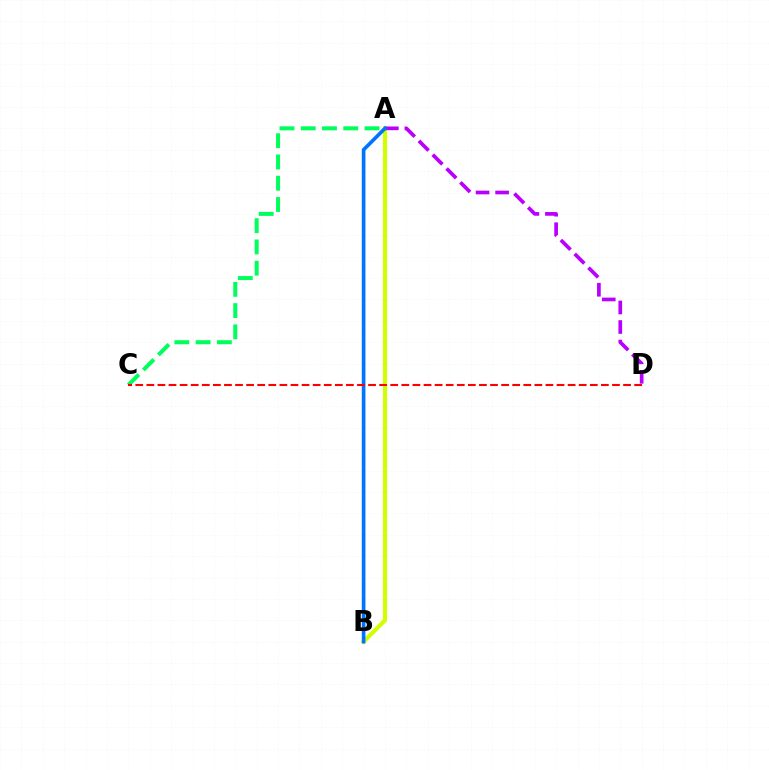{('A', 'C'): [{'color': '#00ff5c', 'line_style': 'dashed', 'thickness': 2.89}], ('A', 'B'): [{'color': '#d1ff00', 'line_style': 'solid', 'thickness': 2.99}, {'color': '#0074ff', 'line_style': 'solid', 'thickness': 2.62}], ('A', 'D'): [{'color': '#b900ff', 'line_style': 'dashed', 'thickness': 2.66}], ('C', 'D'): [{'color': '#ff0000', 'line_style': 'dashed', 'thickness': 1.51}]}